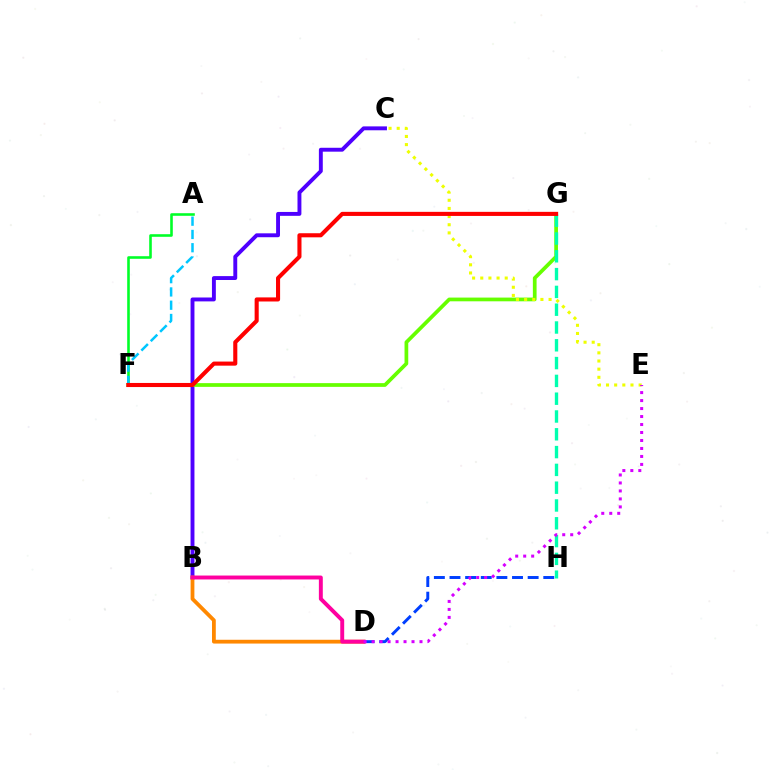{('B', 'C'): [{'color': '#4f00ff', 'line_style': 'solid', 'thickness': 2.81}], ('D', 'H'): [{'color': '#003fff', 'line_style': 'dashed', 'thickness': 2.12}], ('B', 'D'): [{'color': '#ff8800', 'line_style': 'solid', 'thickness': 2.72}, {'color': '#ff00a0', 'line_style': 'solid', 'thickness': 2.82}], ('F', 'G'): [{'color': '#66ff00', 'line_style': 'solid', 'thickness': 2.68}, {'color': '#ff0000', 'line_style': 'solid', 'thickness': 2.94}], ('A', 'F'): [{'color': '#00ff27', 'line_style': 'solid', 'thickness': 1.87}, {'color': '#00c7ff', 'line_style': 'dashed', 'thickness': 1.8}], ('G', 'H'): [{'color': '#00ffaf', 'line_style': 'dashed', 'thickness': 2.42}], ('C', 'E'): [{'color': '#eeff00', 'line_style': 'dotted', 'thickness': 2.22}], ('D', 'E'): [{'color': '#d600ff', 'line_style': 'dotted', 'thickness': 2.17}]}